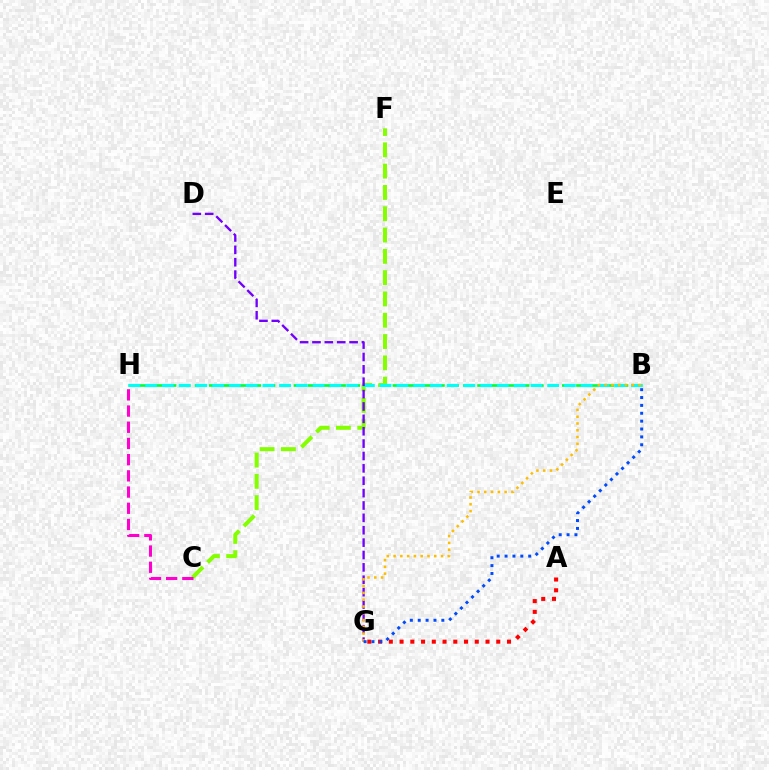{('A', 'G'): [{'color': '#ff0000', 'line_style': 'dotted', 'thickness': 2.92}], ('B', 'H'): [{'color': '#00ff39', 'line_style': 'dashed', 'thickness': 1.92}, {'color': '#00fff6', 'line_style': 'dashed', 'thickness': 2.28}], ('C', 'F'): [{'color': '#84ff00', 'line_style': 'dashed', 'thickness': 2.89}], ('D', 'G'): [{'color': '#7200ff', 'line_style': 'dashed', 'thickness': 1.68}], ('B', 'G'): [{'color': '#ffbd00', 'line_style': 'dotted', 'thickness': 1.84}, {'color': '#004bff', 'line_style': 'dotted', 'thickness': 2.14}], ('C', 'H'): [{'color': '#ff00cf', 'line_style': 'dashed', 'thickness': 2.2}]}